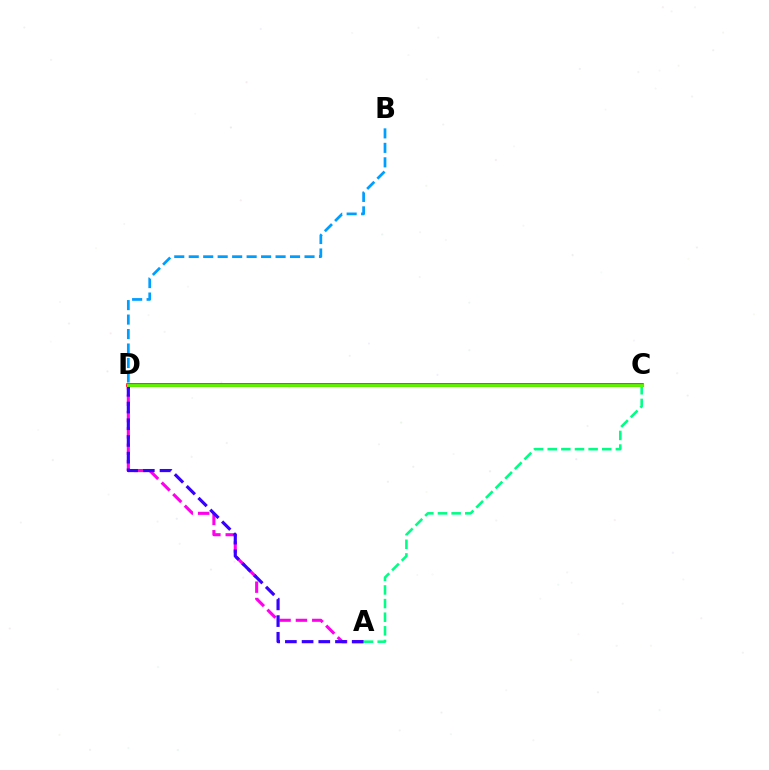{('C', 'D'): [{'color': '#ffd500', 'line_style': 'solid', 'thickness': 2.34}, {'color': '#ff0000', 'line_style': 'solid', 'thickness': 2.56}, {'color': '#4fff00', 'line_style': 'solid', 'thickness': 2.04}], ('A', 'D'): [{'color': '#ff00ed', 'line_style': 'dashed', 'thickness': 2.22}, {'color': '#3700ff', 'line_style': 'dashed', 'thickness': 2.27}], ('A', 'C'): [{'color': '#00ff86', 'line_style': 'dashed', 'thickness': 1.85}], ('B', 'D'): [{'color': '#009eff', 'line_style': 'dashed', 'thickness': 1.97}]}